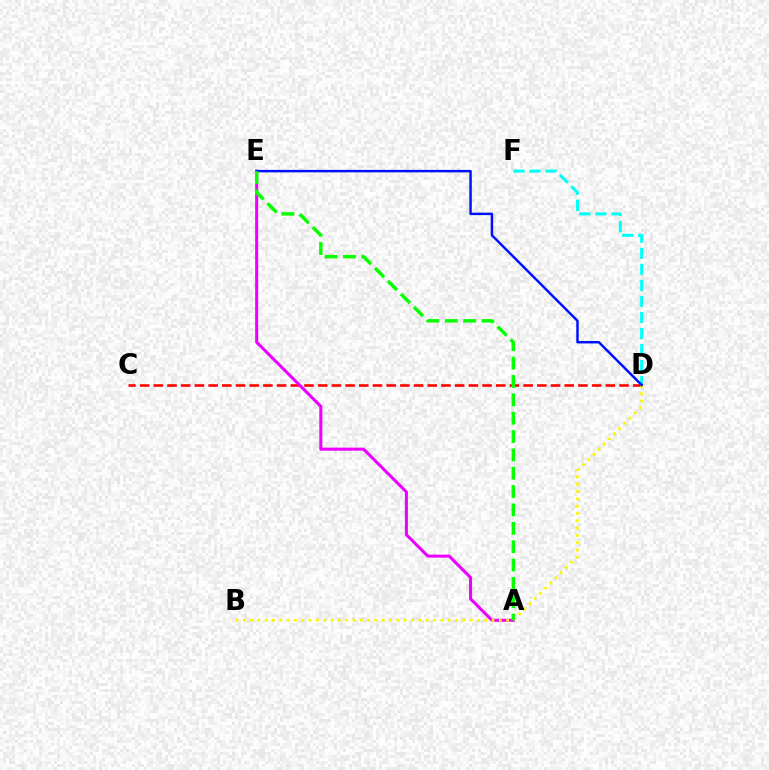{('D', 'F'): [{'color': '#00fff6', 'line_style': 'dashed', 'thickness': 2.18}], ('C', 'D'): [{'color': '#ff0000', 'line_style': 'dashed', 'thickness': 1.86}], ('A', 'E'): [{'color': '#ee00ff', 'line_style': 'solid', 'thickness': 2.19}, {'color': '#08ff00', 'line_style': 'dashed', 'thickness': 2.49}], ('B', 'D'): [{'color': '#fcf500', 'line_style': 'dotted', 'thickness': 1.99}], ('D', 'E'): [{'color': '#0010ff', 'line_style': 'solid', 'thickness': 1.77}]}